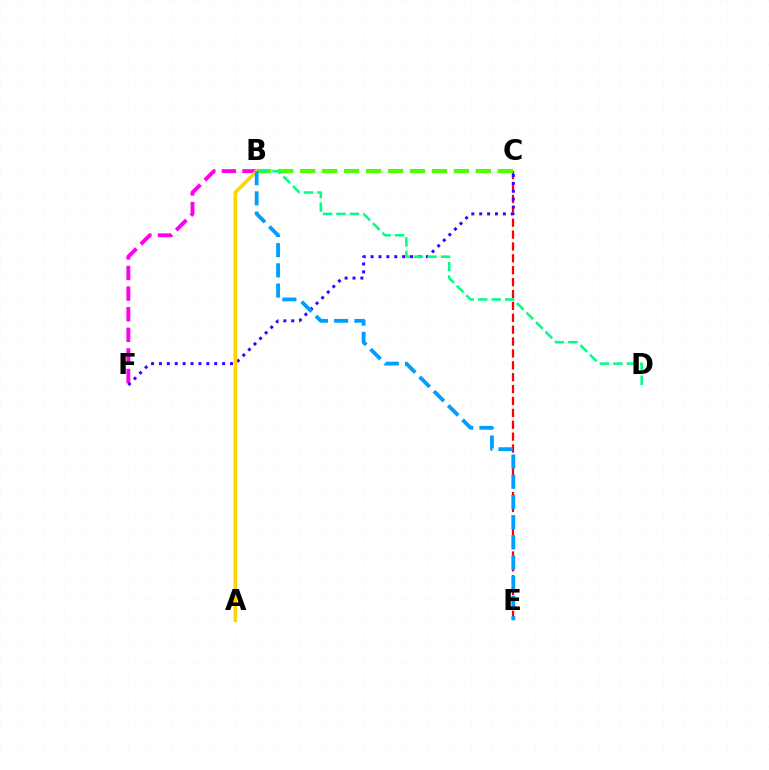{('B', 'F'): [{'color': '#ff00ed', 'line_style': 'dashed', 'thickness': 2.8}], ('C', 'E'): [{'color': '#ff0000', 'line_style': 'dashed', 'thickness': 1.61}], ('C', 'F'): [{'color': '#3700ff', 'line_style': 'dotted', 'thickness': 2.15}], ('A', 'B'): [{'color': '#ffd500', 'line_style': 'solid', 'thickness': 2.59}], ('B', 'C'): [{'color': '#4fff00', 'line_style': 'dashed', 'thickness': 2.98}], ('B', 'E'): [{'color': '#009eff', 'line_style': 'dashed', 'thickness': 2.75}], ('B', 'D'): [{'color': '#00ff86', 'line_style': 'dashed', 'thickness': 1.83}]}